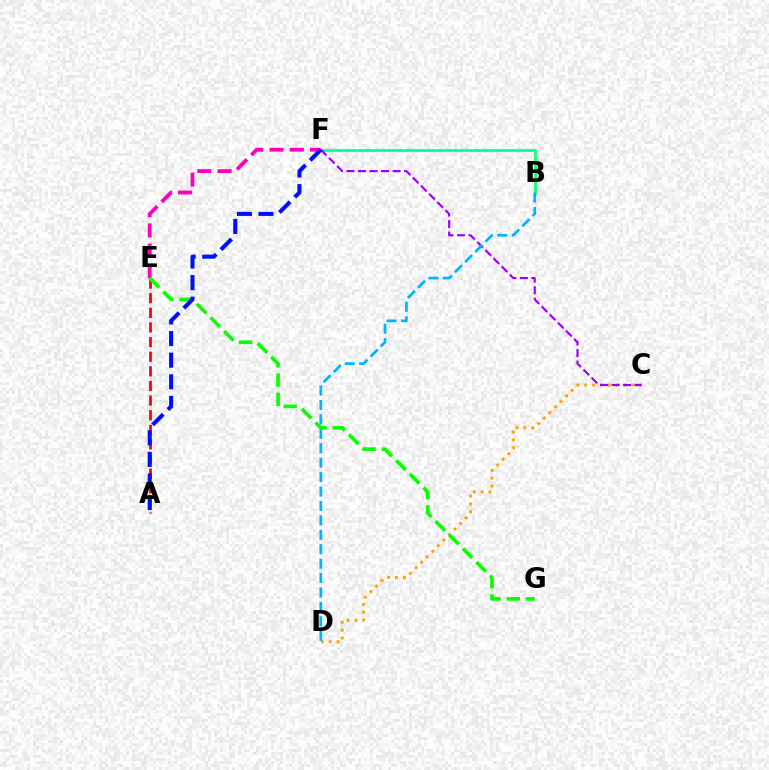{('A', 'E'): [{'color': '#ff0000', 'line_style': 'dashed', 'thickness': 1.99}], ('C', 'D'): [{'color': '#ffa500', 'line_style': 'dotted', 'thickness': 2.14}], ('B', 'F'): [{'color': '#b3ff00', 'line_style': 'solid', 'thickness': 2.04}, {'color': '#00ff9d', 'line_style': 'solid', 'thickness': 1.81}], ('E', 'F'): [{'color': '#ff00bd', 'line_style': 'dashed', 'thickness': 2.75}], ('C', 'F'): [{'color': '#9b00ff', 'line_style': 'dashed', 'thickness': 1.56}], ('B', 'D'): [{'color': '#00b5ff', 'line_style': 'dashed', 'thickness': 1.96}], ('E', 'G'): [{'color': '#08ff00', 'line_style': 'dashed', 'thickness': 2.62}], ('A', 'F'): [{'color': '#0010ff', 'line_style': 'dashed', 'thickness': 2.94}]}